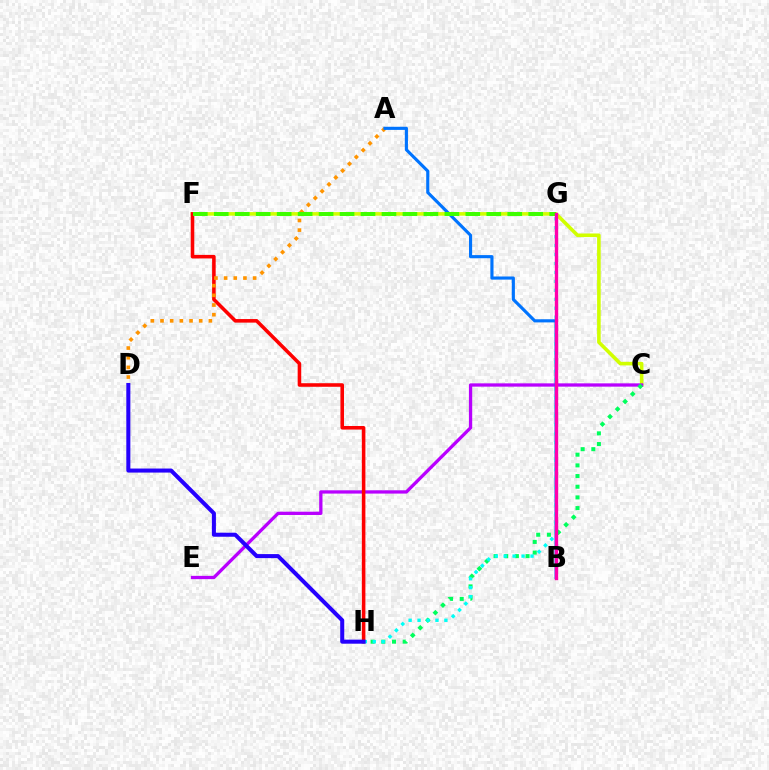{('C', 'F'): [{'color': '#d1ff00', 'line_style': 'solid', 'thickness': 2.59}], ('C', 'E'): [{'color': '#b900ff', 'line_style': 'solid', 'thickness': 2.37}], ('C', 'H'): [{'color': '#00ff5c', 'line_style': 'dotted', 'thickness': 2.9}], ('F', 'H'): [{'color': '#ff0000', 'line_style': 'solid', 'thickness': 2.56}], ('A', 'D'): [{'color': '#ff9400', 'line_style': 'dotted', 'thickness': 2.63}], ('A', 'B'): [{'color': '#0074ff', 'line_style': 'solid', 'thickness': 2.25}], ('F', 'G'): [{'color': '#3dff00', 'line_style': 'dashed', 'thickness': 2.85}], ('G', 'H'): [{'color': '#00fff6', 'line_style': 'dotted', 'thickness': 2.43}], ('B', 'G'): [{'color': '#ff00ac', 'line_style': 'solid', 'thickness': 2.43}], ('D', 'H'): [{'color': '#2500ff', 'line_style': 'solid', 'thickness': 2.91}]}